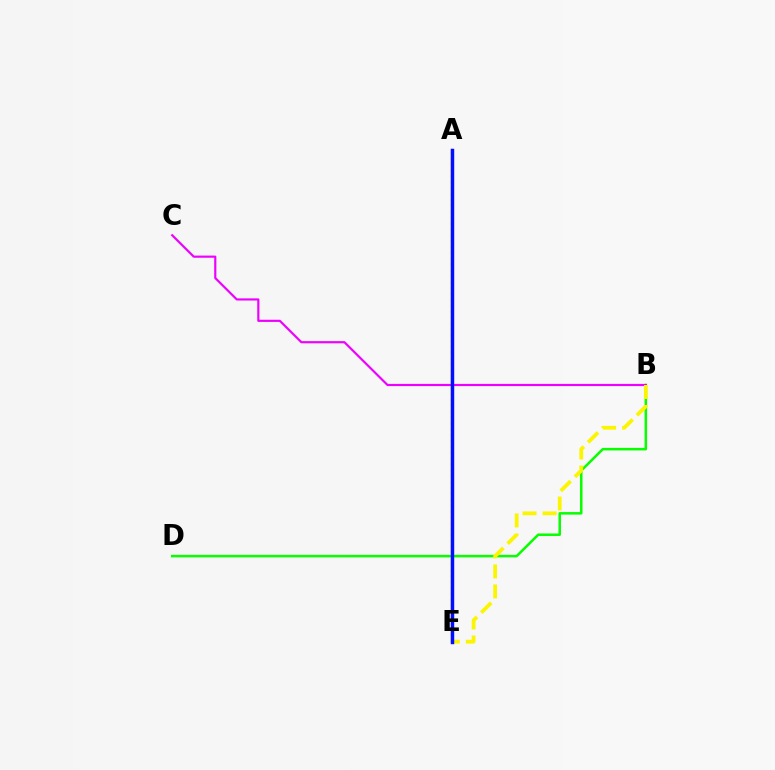{('B', 'D'): [{'color': '#08ff00', 'line_style': 'solid', 'thickness': 1.81}], ('B', 'C'): [{'color': '#ee00ff', 'line_style': 'solid', 'thickness': 1.56}], ('B', 'E'): [{'color': '#fcf500', 'line_style': 'dashed', 'thickness': 2.72}], ('A', 'E'): [{'color': '#ff0000', 'line_style': 'solid', 'thickness': 1.59}, {'color': '#00fff6', 'line_style': 'dotted', 'thickness': 1.6}, {'color': '#0010ff', 'line_style': 'solid', 'thickness': 2.47}]}